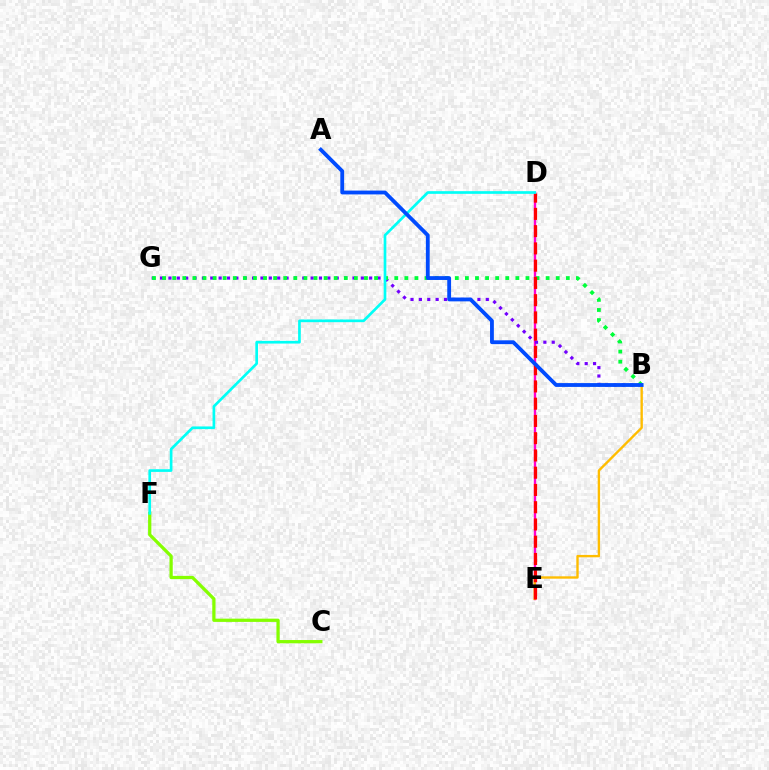{('D', 'E'): [{'color': '#ff00cf', 'line_style': 'solid', 'thickness': 1.7}, {'color': '#ff0000', 'line_style': 'dashed', 'thickness': 2.34}], ('B', 'G'): [{'color': '#7200ff', 'line_style': 'dotted', 'thickness': 2.27}, {'color': '#00ff39', 'line_style': 'dotted', 'thickness': 2.74}], ('C', 'F'): [{'color': '#84ff00', 'line_style': 'solid', 'thickness': 2.34}], ('B', 'E'): [{'color': '#ffbd00', 'line_style': 'solid', 'thickness': 1.71}], ('D', 'F'): [{'color': '#00fff6', 'line_style': 'solid', 'thickness': 1.93}], ('A', 'B'): [{'color': '#004bff', 'line_style': 'solid', 'thickness': 2.75}]}